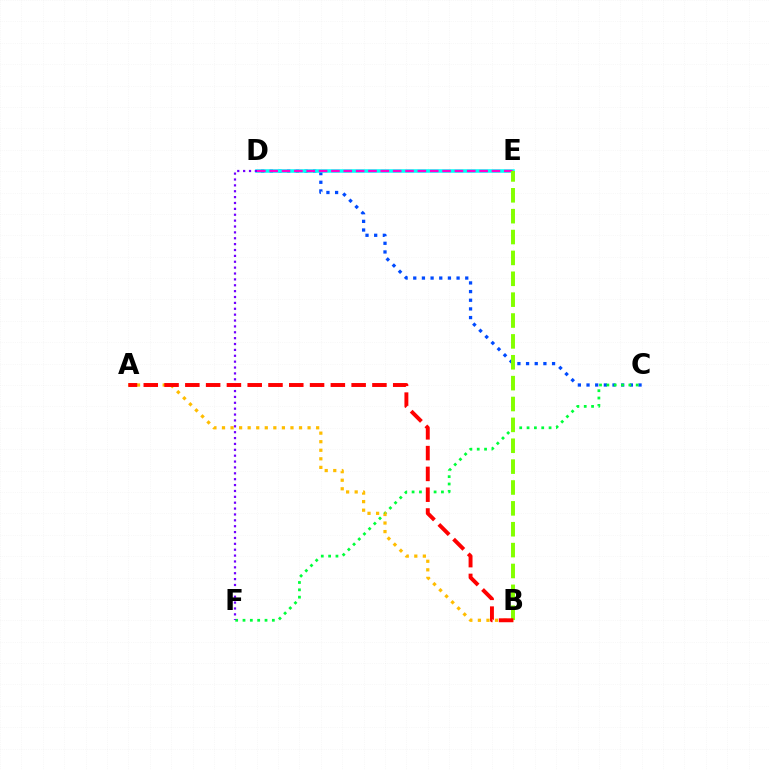{('C', 'D'): [{'color': '#004bff', 'line_style': 'dotted', 'thickness': 2.35}], ('D', 'E'): [{'color': '#00fff6', 'line_style': 'solid', 'thickness': 2.55}, {'color': '#ff00cf', 'line_style': 'dashed', 'thickness': 1.68}], ('C', 'F'): [{'color': '#00ff39', 'line_style': 'dotted', 'thickness': 1.99}], ('D', 'F'): [{'color': '#7200ff', 'line_style': 'dotted', 'thickness': 1.6}], ('B', 'E'): [{'color': '#84ff00', 'line_style': 'dashed', 'thickness': 2.84}], ('A', 'B'): [{'color': '#ffbd00', 'line_style': 'dotted', 'thickness': 2.33}, {'color': '#ff0000', 'line_style': 'dashed', 'thickness': 2.82}]}